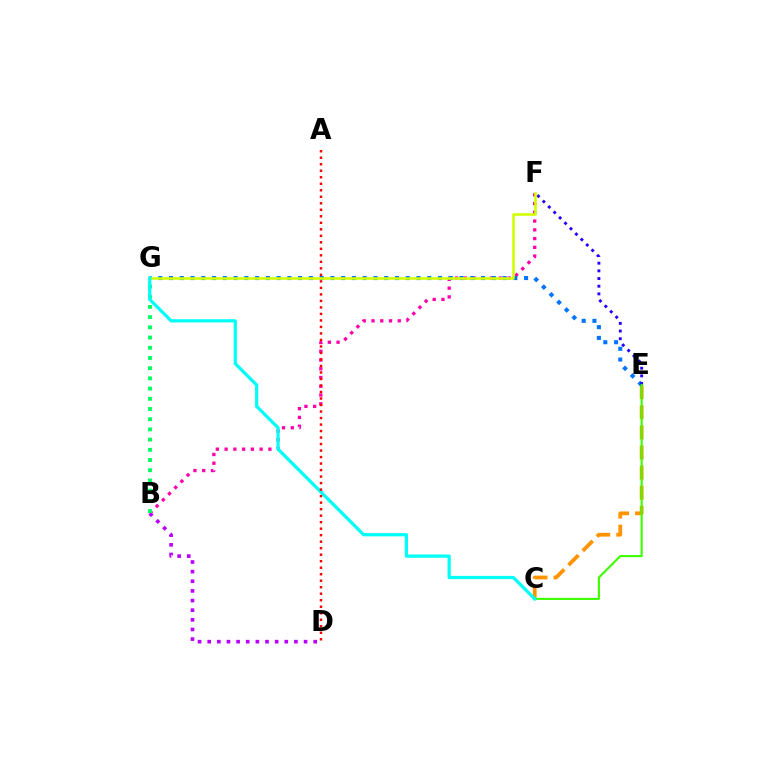{('B', 'F'): [{'color': '#ff00ac', 'line_style': 'dotted', 'thickness': 2.38}], ('B', 'D'): [{'color': '#b900ff', 'line_style': 'dotted', 'thickness': 2.62}], ('B', 'G'): [{'color': '#00ff5c', 'line_style': 'dotted', 'thickness': 2.77}], ('C', 'E'): [{'color': '#ff9400', 'line_style': 'dashed', 'thickness': 2.73}, {'color': '#3dff00', 'line_style': 'solid', 'thickness': 1.53}], ('E', 'G'): [{'color': '#0074ff', 'line_style': 'dotted', 'thickness': 2.92}], ('E', 'F'): [{'color': '#2500ff', 'line_style': 'dotted', 'thickness': 2.08}], ('F', 'G'): [{'color': '#d1ff00', 'line_style': 'solid', 'thickness': 1.86}], ('C', 'G'): [{'color': '#00fff6', 'line_style': 'solid', 'thickness': 2.32}], ('A', 'D'): [{'color': '#ff0000', 'line_style': 'dotted', 'thickness': 1.77}]}